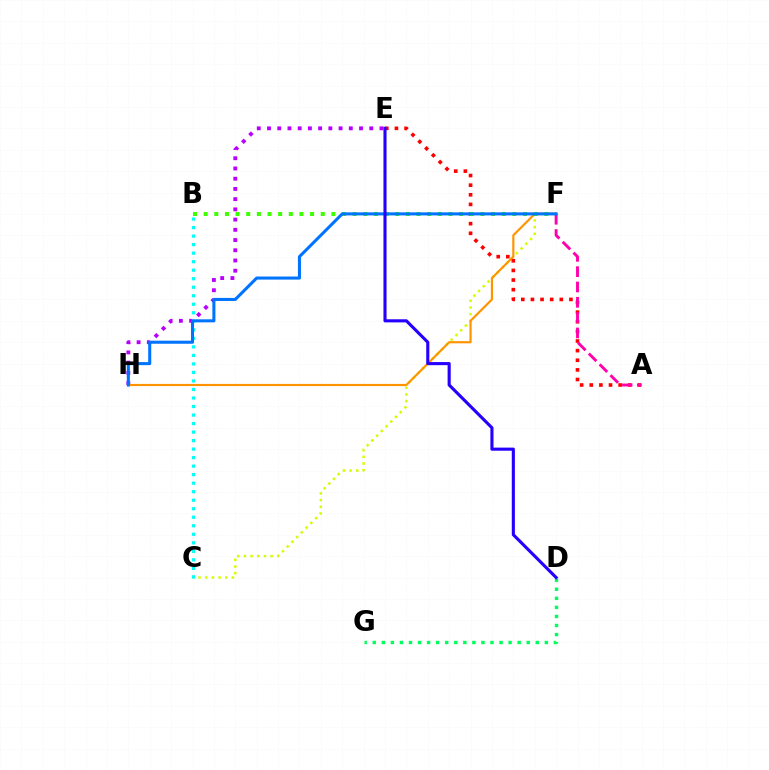{('D', 'G'): [{'color': '#00ff5c', 'line_style': 'dotted', 'thickness': 2.46}], ('E', 'H'): [{'color': '#b900ff', 'line_style': 'dotted', 'thickness': 2.78}], ('C', 'F'): [{'color': '#d1ff00', 'line_style': 'dotted', 'thickness': 1.81}], ('B', 'C'): [{'color': '#00fff6', 'line_style': 'dotted', 'thickness': 2.31}], ('F', 'H'): [{'color': '#ff9400', 'line_style': 'solid', 'thickness': 1.57}, {'color': '#0074ff', 'line_style': 'solid', 'thickness': 2.2}], ('A', 'E'): [{'color': '#ff0000', 'line_style': 'dotted', 'thickness': 2.62}], ('B', 'F'): [{'color': '#3dff00', 'line_style': 'dotted', 'thickness': 2.89}], ('A', 'F'): [{'color': '#ff00ac', 'line_style': 'dashed', 'thickness': 2.08}], ('D', 'E'): [{'color': '#2500ff', 'line_style': 'solid', 'thickness': 2.24}]}